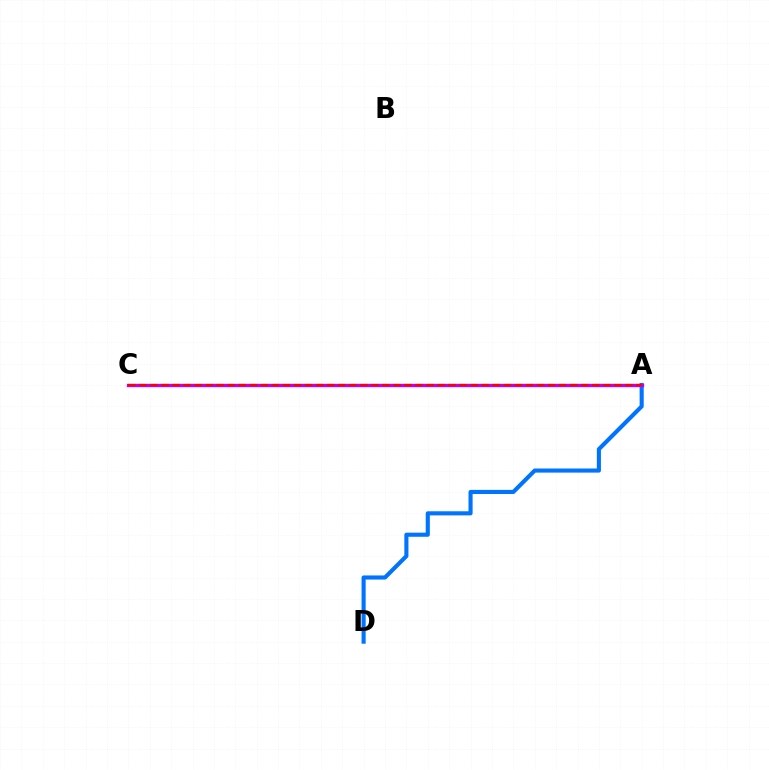{('A', 'C'): [{'color': '#d1ff00', 'line_style': 'dashed', 'thickness': 1.74}, {'color': '#00ff5c', 'line_style': 'dotted', 'thickness': 2.0}, {'color': '#b900ff', 'line_style': 'solid', 'thickness': 2.4}, {'color': '#ff0000', 'line_style': 'dashed', 'thickness': 1.5}], ('A', 'D'): [{'color': '#0074ff', 'line_style': 'solid', 'thickness': 2.96}]}